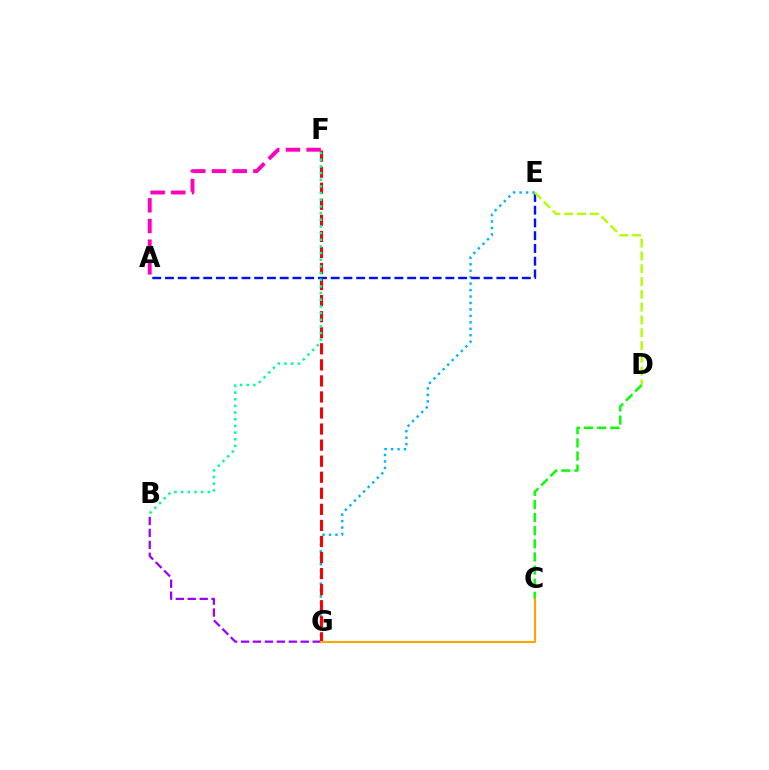{('E', 'G'): [{'color': '#00b5ff', 'line_style': 'dotted', 'thickness': 1.75}], ('A', 'E'): [{'color': '#0010ff', 'line_style': 'dashed', 'thickness': 1.73}], ('F', 'G'): [{'color': '#ff0000', 'line_style': 'dashed', 'thickness': 2.18}], ('A', 'F'): [{'color': '#ff00bd', 'line_style': 'dashed', 'thickness': 2.81}], ('D', 'E'): [{'color': '#b3ff00', 'line_style': 'dashed', 'thickness': 1.74}], ('B', 'G'): [{'color': '#9b00ff', 'line_style': 'dashed', 'thickness': 1.62}], ('C', 'D'): [{'color': '#08ff00', 'line_style': 'dashed', 'thickness': 1.78}], ('B', 'F'): [{'color': '#00ff9d', 'line_style': 'dotted', 'thickness': 1.81}], ('C', 'G'): [{'color': '#ffa500', 'line_style': 'solid', 'thickness': 1.53}]}